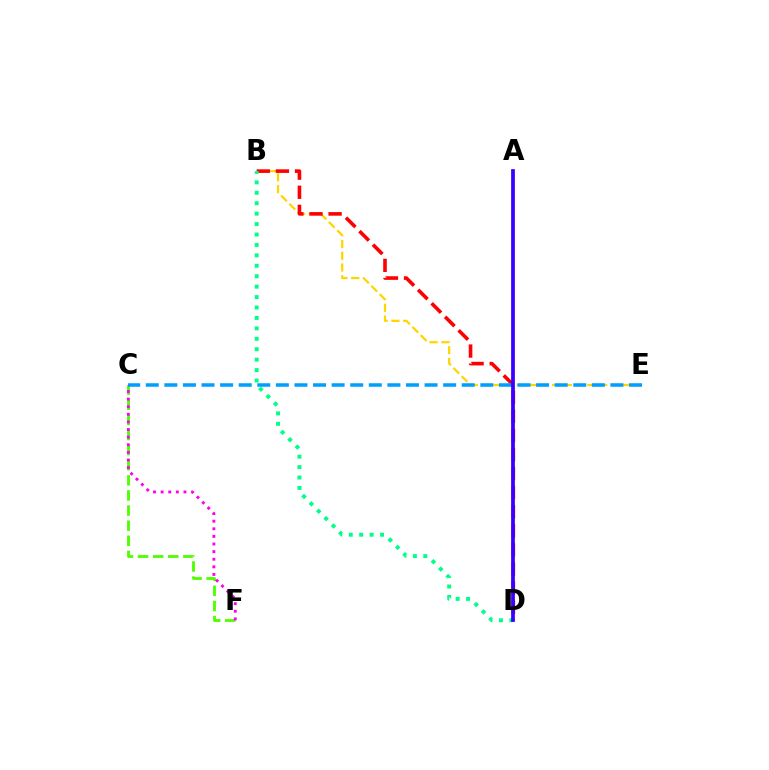{('B', 'E'): [{'color': '#ffd500', 'line_style': 'dashed', 'thickness': 1.6}], ('C', 'F'): [{'color': '#4fff00', 'line_style': 'dashed', 'thickness': 2.05}, {'color': '#ff00ed', 'line_style': 'dotted', 'thickness': 2.07}], ('B', 'D'): [{'color': '#ff0000', 'line_style': 'dashed', 'thickness': 2.59}, {'color': '#00ff86', 'line_style': 'dotted', 'thickness': 2.83}], ('C', 'E'): [{'color': '#009eff', 'line_style': 'dashed', 'thickness': 2.52}], ('A', 'D'): [{'color': '#3700ff', 'line_style': 'solid', 'thickness': 2.69}]}